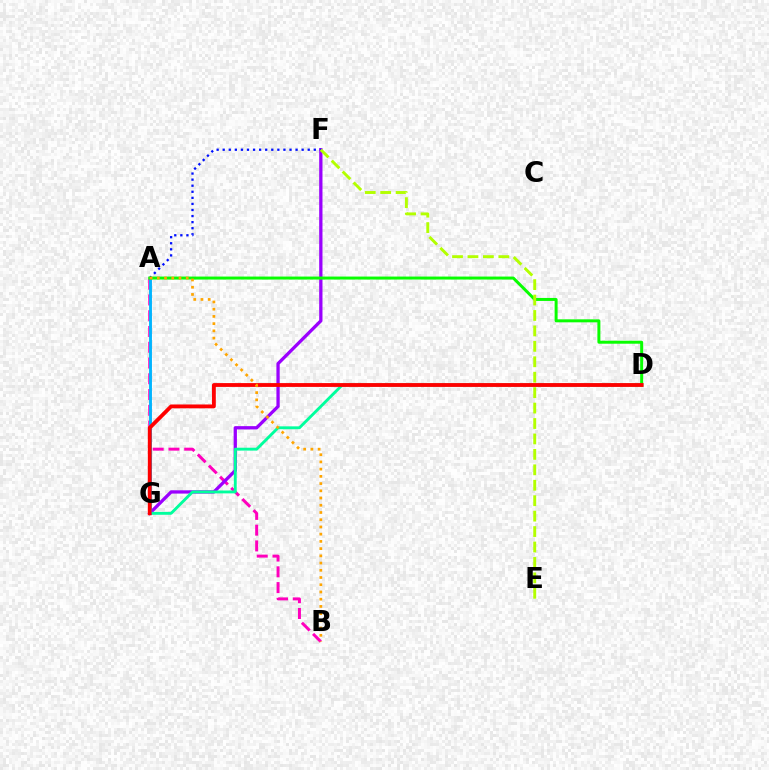{('A', 'B'): [{'color': '#ff00bd', 'line_style': 'dashed', 'thickness': 2.14}, {'color': '#ffa500', 'line_style': 'dotted', 'thickness': 1.96}], ('F', 'G'): [{'color': '#9b00ff', 'line_style': 'solid', 'thickness': 2.36}], ('D', 'G'): [{'color': '#00ff9d', 'line_style': 'solid', 'thickness': 2.07}, {'color': '#ff0000', 'line_style': 'solid', 'thickness': 2.75}], ('A', 'F'): [{'color': '#0010ff', 'line_style': 'dotted', 'thickness': 1.65}], ('A', 'G'): [{'color': '#00b5ff', 'line_style': 'solid', 'thickness': 2.07}], ('A', 'D'): [{'color': '#08ff00', 'line_style': 'solid', 'thickness': 2.15}], ('E', 'F'): [{'color': '#b3ff00', 'line_style': 'dashed', 'thickness': 2.1}]}